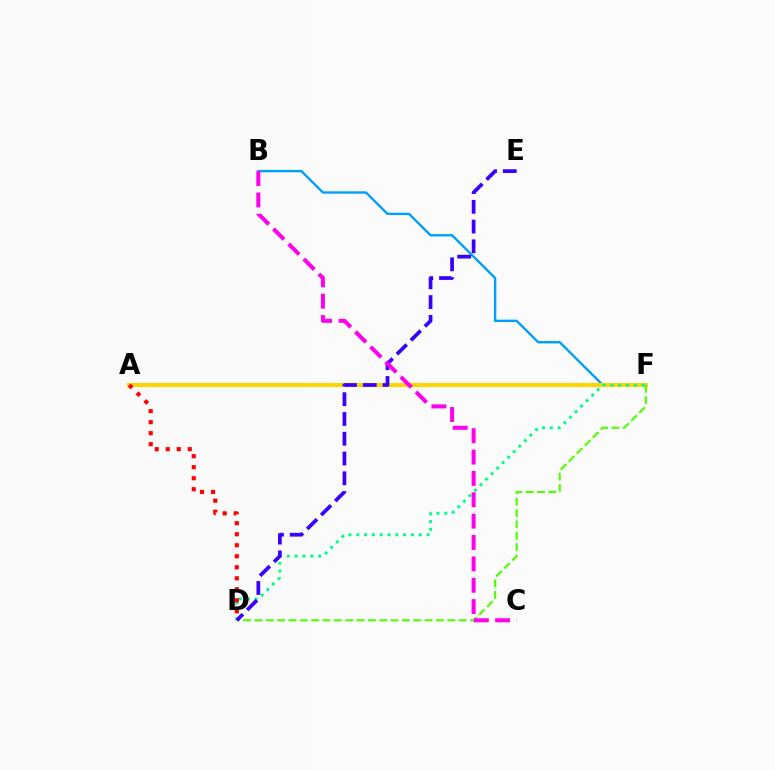{('B', 'F'): [{'color': '#009eff', 'line_style': 'solid', 'thickness': 1.7}], ('A', 'F'): [{'color': '#ffd500', 'line_style': 'solid', 'thickness': 2.92}], ('D', 'F'): [{'color': '#00ff86', 'line_style': 'dotted', 'thickness': 2.12}, {'color': '#4fff00', 'line_style': 'dashed', 'thickness': 1.54}], ('A', 'D'): [{'color': '#ff0000', 'line_style': 'dotted', 'thickness': 2.99}], ('D', 'E'): [{'color': '#3700ff', 'line_style': 'dashed', 'thickness': 2.68}], ('B', 'C'): [{'color': '#ff00ed', 'line_style': 'dashed', 'thickness': 2.9}]}